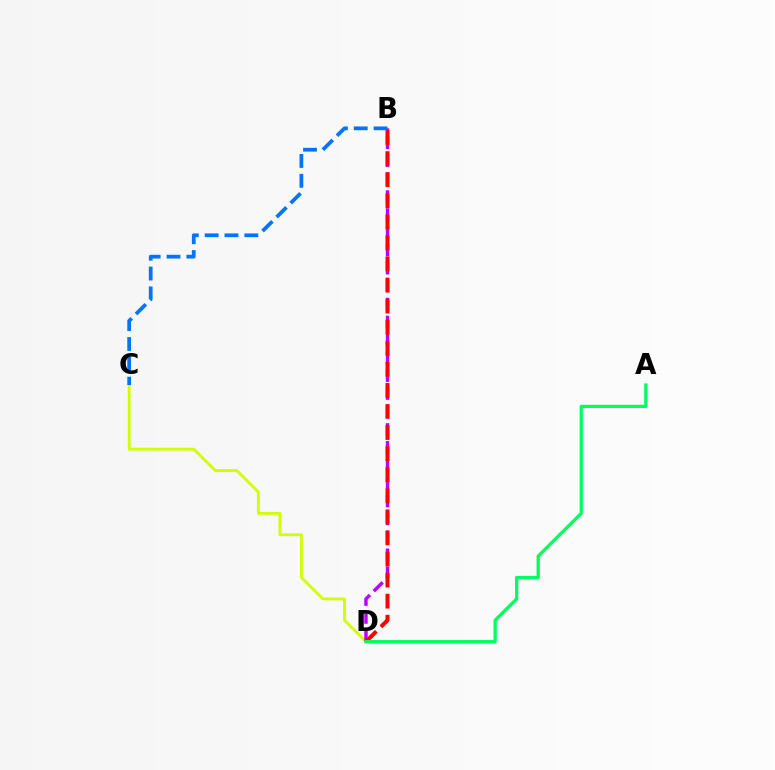{('C', 'D'): [{'color': '#d1ff00', 'line_style': 'solid', 'thickness': 2.05}], ('B', 'D'): [{'color': '#b900ff', 'line_style': 'dashed', 'thickness': 2.43}, {'color': '#ff0000', 'line_style': 'dashed', 'thickness': 2.86}], ('A', 'D'): [{'color': '#00ff5c', 'line_style': 'solid', 'thickness': 2.35}], ('B', 'C'): [{'color': '#0074ff', 'line_style': 'dashed', 'thickness': 2.7}]}